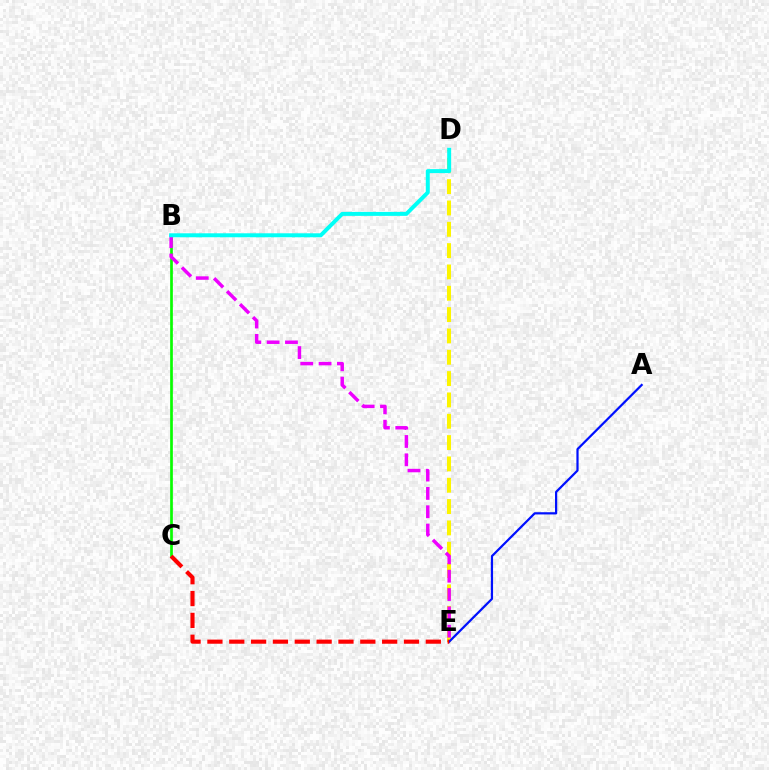{('D', 'E'): [{'color': '#fcf500', 'line_style': 'dashed', 'thickness': 2.9}], ('B', 'C'): [{'color': '#08ff00', 'line_style': 'solid', 'thickness': 1.94}], ('A', 'E'): [{'color': '#0010ff', 'line_style': 'solid', 'thickness': 1.6}], ('C', 'E'): [{'color': '#ff0000', 'line_style': 'dashed', 'thickness': 2.97}], ('B', 'E'): [{'color': '#ee00ff', 'line_style': 'dashed', 'thickness': 2.49}], ('B', 'D'): [{'color': '#00fff6', 'line_style': 'solid', 'thickness': 2.85}]}